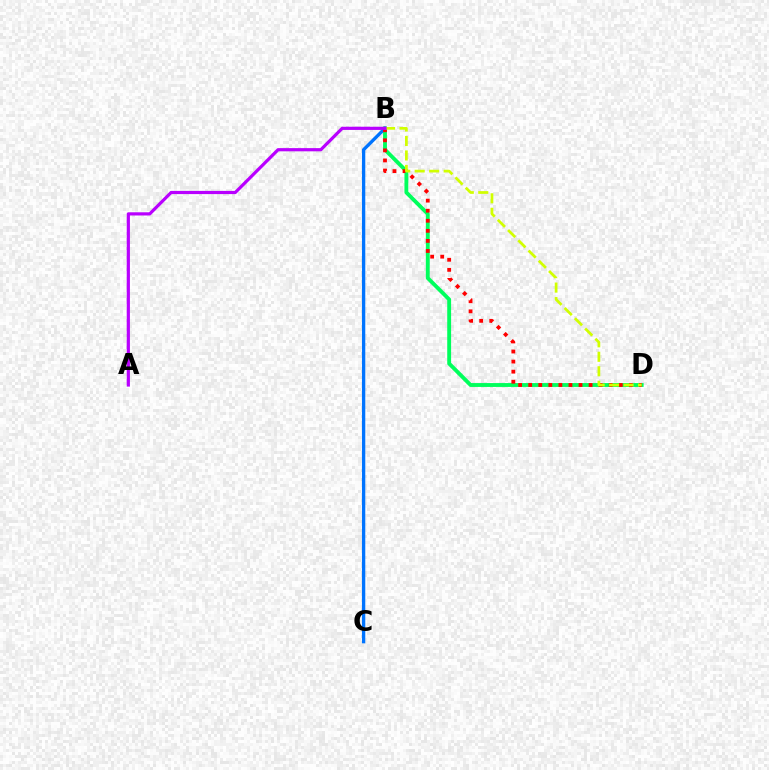{('B', 'D'): [{'color': '#00ff5c', 'line_style': 'solid', 'thickness': 2.79}, {'color': '#ff0000', 'line_style': 'dotted', 'thickness': 2.73}, {'color': '#d1ff00', 'line_style': 'dashed', 'thickness': 1.97}], ('B', 'C'): [{'color': '#0074ff', 'line_style': 'solid', 'thickness': 2.39}], ('A', 'B'): [{'color': '#b900ff', 'line_style': 'solid', 'thickness': 2.3}]}